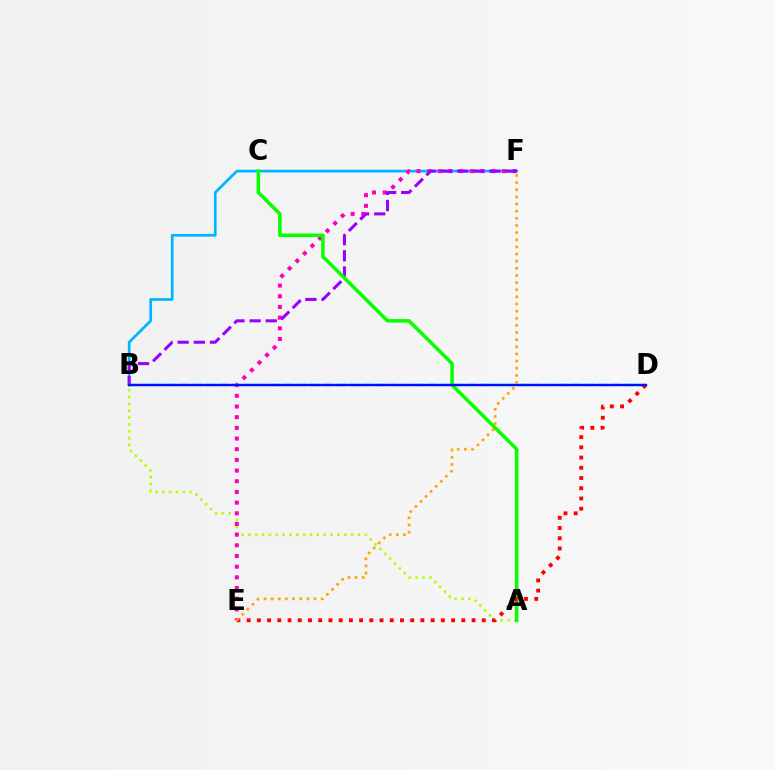{('A', 'B'): [{'color': '#b3ff00', 'line_style': 'dotted', 'thickness': 1.86}], ('B', 'F'): [{'color': '#00b5ff', 'line_style': 'solid', 'thickness': 1.94}, {'color': '#9b00ff', 'line_style': 'dashed', 'thickness': 2.19}], ('E', 'F'): [{'color': '#ff00bd', 'line_style': 'dotted', 'thickness': 2.9}, {'color': '#ffa500', 'line_style': 'dotted', 'thickness': 1.94}], ('B', 'D'): [{'color': '#00ff9d', 'line_style': 'dashed', 'thickness': 1.77}, {'color': '#0010ff', 'line_style': 'solid', 'thickness': 1.71}], ('A', 'C'): [{'color': '#08ff00', 'line_style': 'solid', 'thickness': 2.54}], ('D', 'E'): [{'color': '#ff0000', 'line_style': 'dotted', 'thickness': 2.78}]}